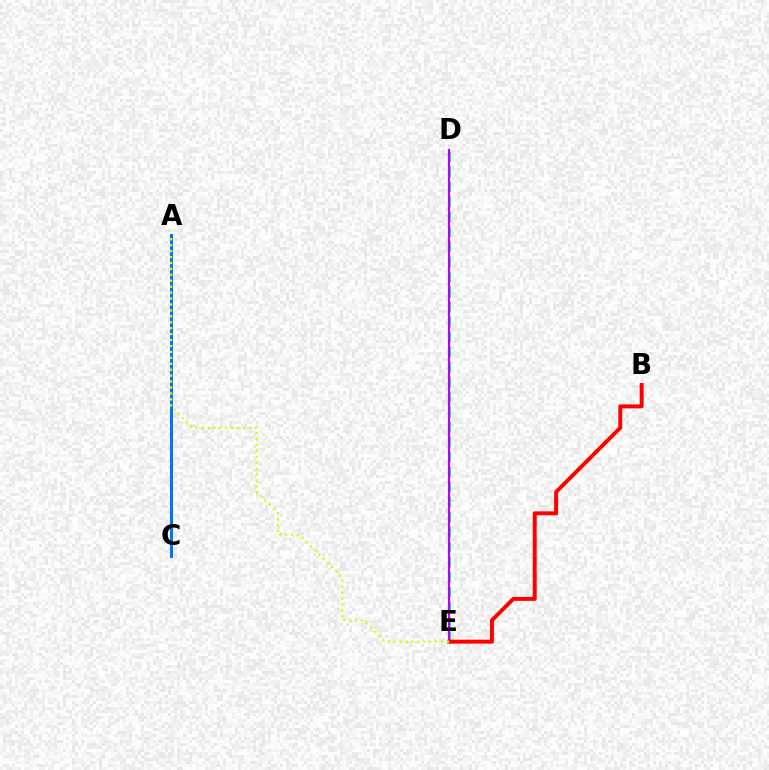{('D', 'E'): [{'color': '#00ff5c', 'line_style': 'dashed', 'thickness': 2.04}, {'color': '#b900ff', 'line_style': 'solid', 'thickness': 1.58}], ('A', 'C'): [{'color': '#0074ff', 'line_style': 'solid', 'thickness': 2.17}], ('B', 'E'): [{'color': '#ff0000', 'line_style': 'solid', 'thickness': 2.85}], ('A', 'E'): [{'color': '#d1ff00', 'line_style': 'dotted', 'thickness': 1.61}]}